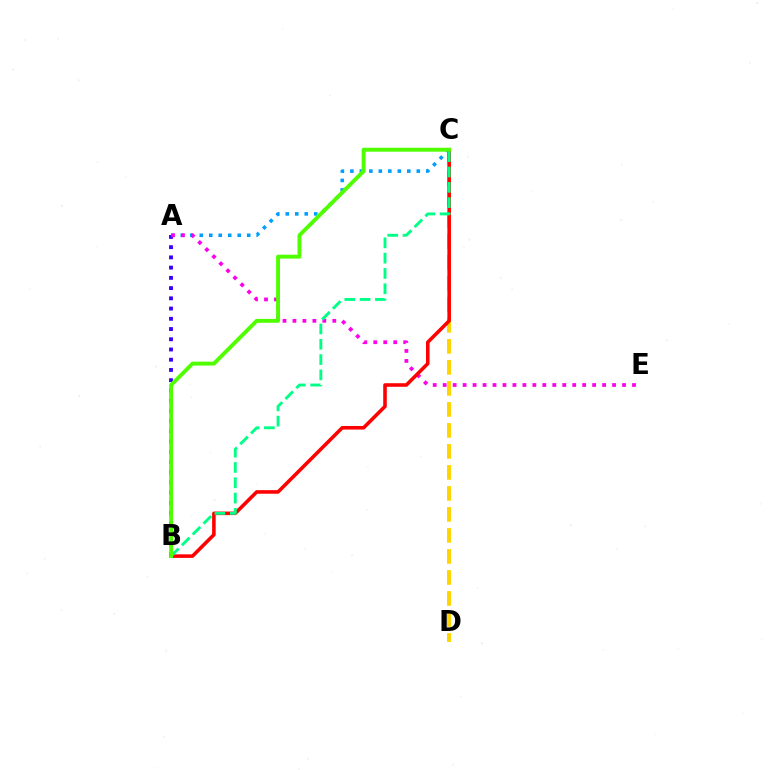{('A', 'C'): [{'color': '#009eff', 'line_style': 'dotted', 'thickness': 2.58}], ('A', 'B'): [{'color': '#3700ff', 'line_style': 'dotted', 'thickness': 2.78}], ('C', 'D'): [{'color': '#ffd500', 'line_style': 'dashed', 'thickness': 2.85}], ('A', 'E'): [{'color': '#ff00ed', 'line_style': 'dotted', 'thickness': 2.71}], ('B', 'C'): [{'color': '#ff0000', 'line_style': 'solid', 'thickness': 2.57}, {'color': '#00ff86', 'line_style': 'dashed', 'thickness': 2.08}, {'color': '#4fff00', 'line_style': 'solid', 'thickness': 2.81}]}